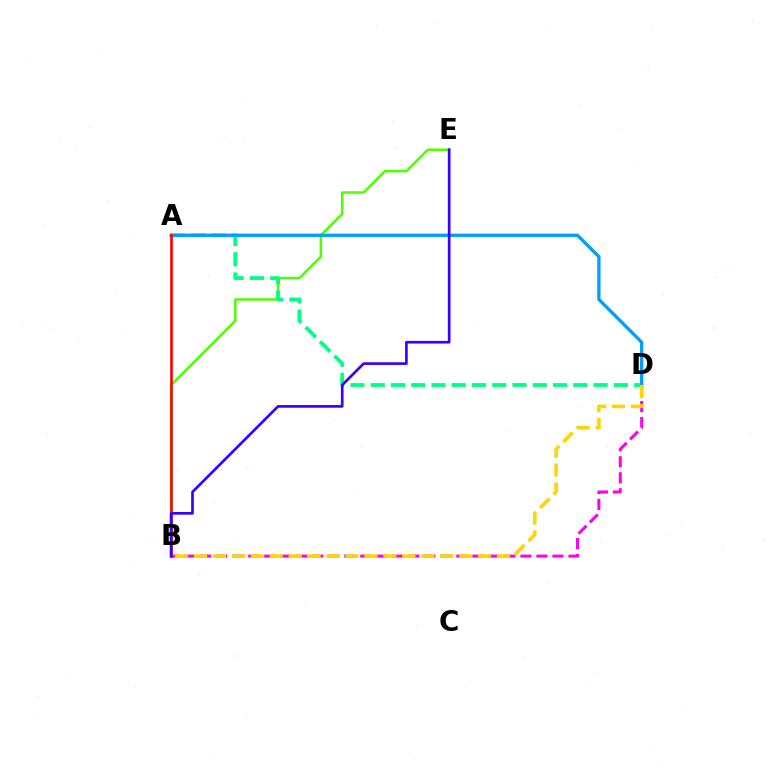{('B', 'E'): [{'color': '#4fff00', 'line_style': 'solid', 'thickness': 1.8}, {'color': '#3700ff', 'line_style': 'solid', 'thickness': 1.93}], ('A', 'D'): [{'color': '#00ff86', 'line_style': 'dashed', 'thickness': 2.75}, {'color': '#009eff', 'line_style': 'solid', 'thickness': 2.36}], ('B', 'D'): [{'color': '#ff00ed', 'line_style': 'dashed', 'thickness': 2.18}, {'color': '#ffd500', 'line_style': 'dashed', 'thickness': 2.57}], ('A', 'B'): [{'color': '#ff0000', 'line_style': 'solid', 'thickness': 1.89}]}